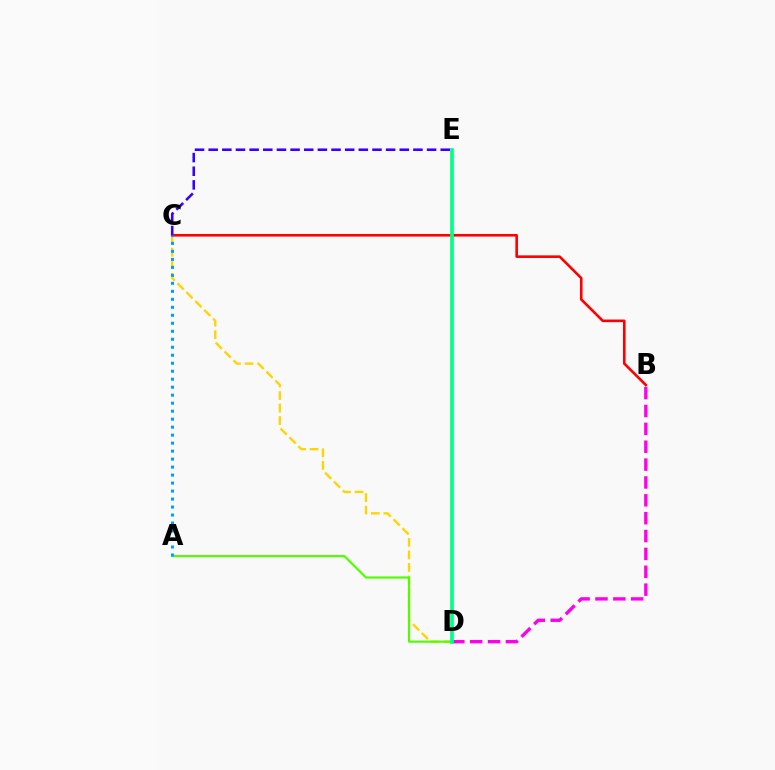{('C', 'D'): [{'color': '#ffd500', 'line_style': 'dashed', 'thickness': 1.7}], ('B', 'C'): [{'color': '#ff0000', 'line_style': 'solid', 'thickness': 1.88}], ('B', 'D'): [{'color': '#ff00ed', 'line_style': 'dashed', 'thickness': 2.43}], ('C', 'E'): [{'color': '#3700ff', 'line_style': 'dashed', 'thickness': 1.85}], ('A', 'D'): [{'color': '#4fff00', 'line_style': 'solid', 'thickness': 1.56}], ('A', 'C'): [{'color': '#009eff', 'line_style': 'dotted', 'thickness': 2.17}], ('D', 'E'): [{'color': '#00ff86', 'line_style': 'solid', 'thickness': 2.64}]}